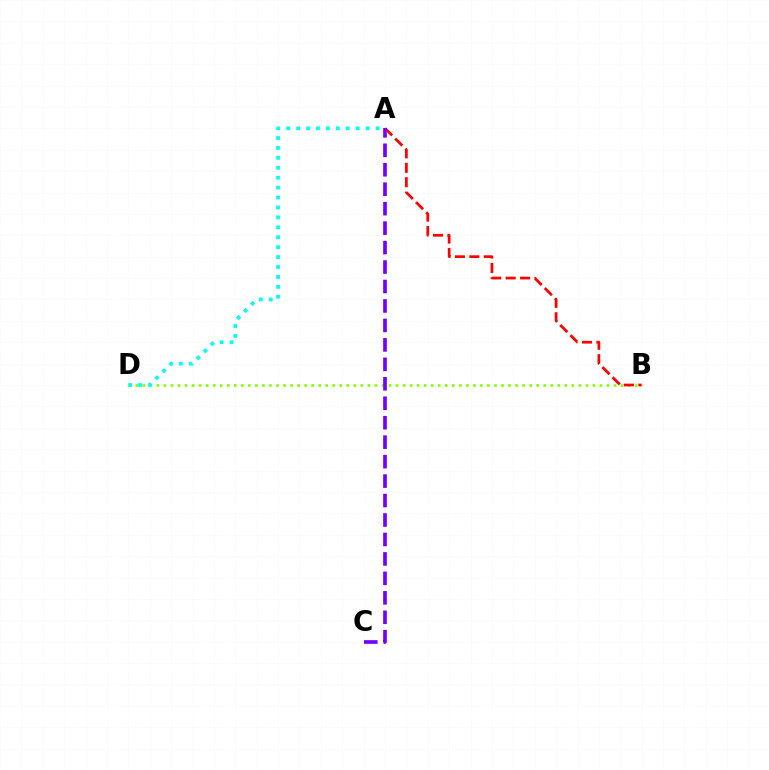{('B', 'D'): [{'color': '#84ff00', 'line_style': 'dotted', 'thickness': 1.91}], ('A', 'B'): [{'color': '#ff0000', 'line_style': 'dashed', 'thickness': 1.96}], ('A', 'D'): [{'color': '#00fff6', 'line_style': 'dotted', 'thickness': 2.7}], ('A', 'C'): [{'color': '#7200ff', 'line_style': 'dashed', 'thickness': 2.64}]}